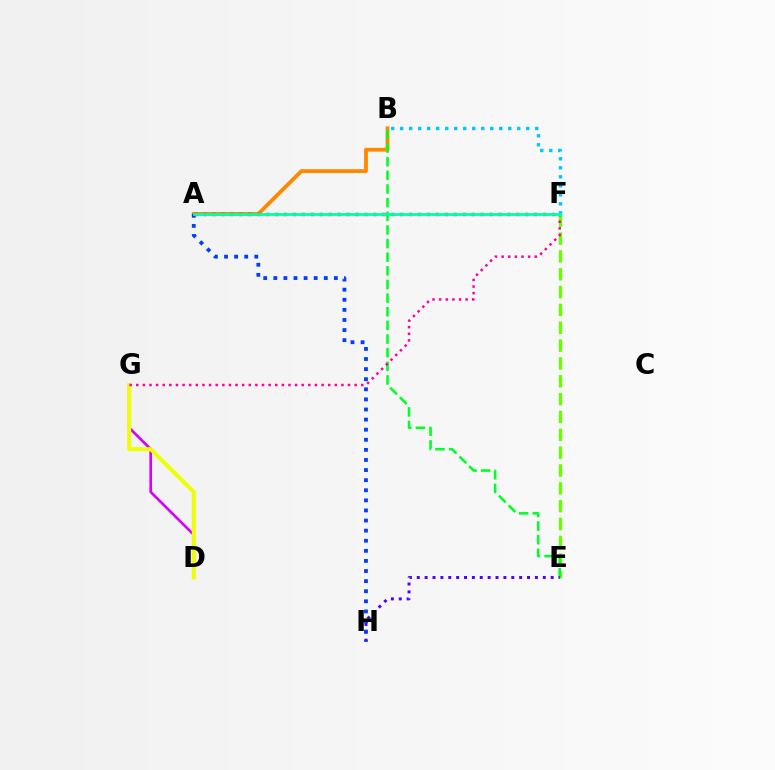{('D', 'G'): [{'color': '#d600ff', 'line_style': 'solid', 'thickness': 1.91}, {'color': '#eeff00', 'line_style': 'solid', 'thickness': 2.84}], ('A', 'B'): [{'color': '#ff8800', 'line_style': 'solid', 'thickness': 2.75}], ('E', 'F'): [{'color': '#66ff00', 'line_style': 'dashed', 'thickness': 2.42}], ('B', 'E'): [{'color': '#00ff27', 'line_style': 'dashed', 'thickness': 1.85}], ('E', 'H'): [{'color': '#4f00ff', 'line_style': 'dotted', 'thickness': 2.14}], ('B', 'F'): [{'color': '#00c7ff', 'line_style': 'dotted', 'thickness': 2.45}], ('A', 'H'): [{'color': '#003fff', 'line_style': 'dotted', 'thickness': 2.74}], ('F', 'G'): [{'color': '#ff00a0', 'line_style': 'dotted', 'thickness': 1.8}], ('A', 'F'): [{'color': '#ff0000', 'line_style': 'dotted', 'thickness': 2.43}, {'color': '#00ffaf', 'line_style': 'solid', 'thickness': 2.05}]}